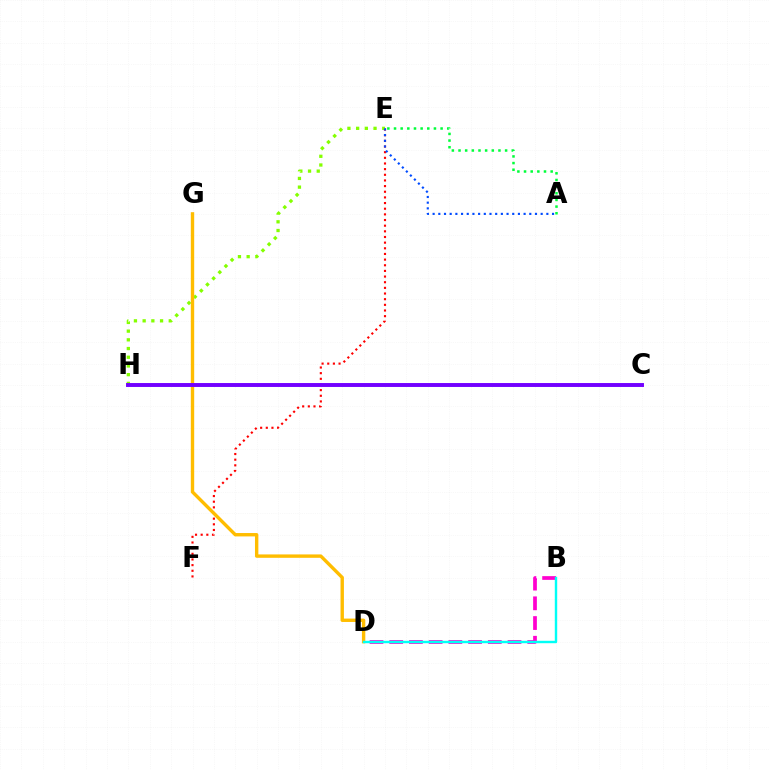{('E', 'F'): [{'color': '#ff0000', 'line_style': 'dotted', 'thickness': 1.54}], ('E', 'H'): [{'color': '#84ff00', 'line_style': 'dotted', 'thickness': 2.37}], ('A', 'E'): [{'color': '#004bff', 'line_style': 'dotted', 'thickness': 1.55}, {'color': '#00ff39', 'line_style': 'dotted', 'thickness': 1.81}], ('D', 'G'): [{'color': '#ffbd00', 'line_style': 'solid', 'thickness': 2.44}], ('C', 'H'): [{'color': '#7200ff', 'line_style': 'solid', 'thickness': 2.82}], ('B', 'D'): [{'color': '#ff00cf', 'line_style': 'dashed', 'thickness': 2.68}, {'color': '#00fff6', 'line_style': 'solid', 'thickness': 1.74}]}